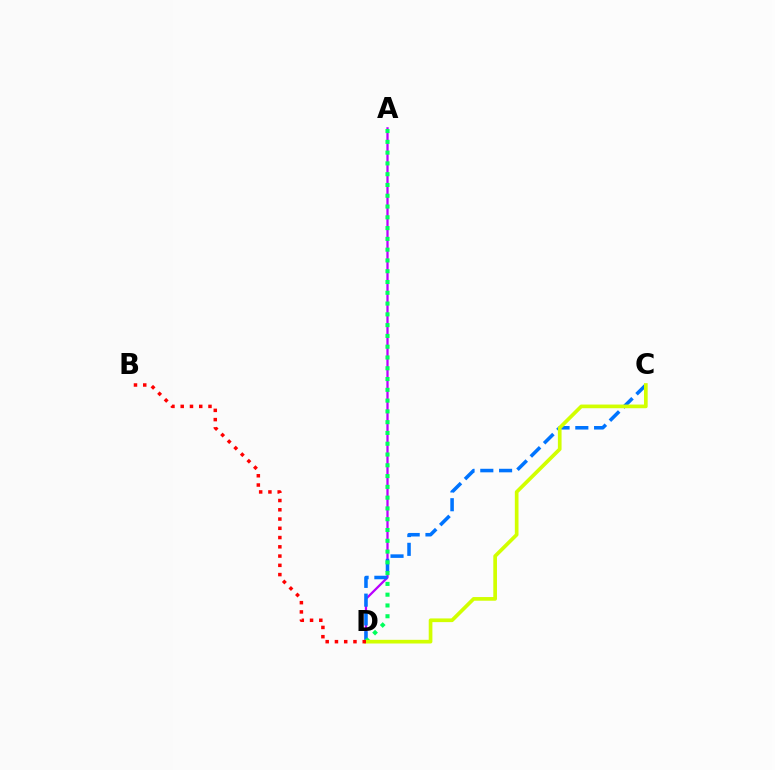{('A', 'D'): [{'color': '#b900ff', 'line_style': 'solid', 'thickness': 1.63}, {'color': '#00ff5c', 'line_style': 'dotted', 'thickness': 2.93}], ('C', 'D'): [{'color': '#0074ff', 'line_style': 'dashed', 'thickness': 2.55}, {'color': '#d1ff00', 'line_style': 'solid', 'thickness': 2.65}], ('B', 'D'): [{'color': '#ff0000', 'line_style': 'dotted', 'thickness': 2.52}]}